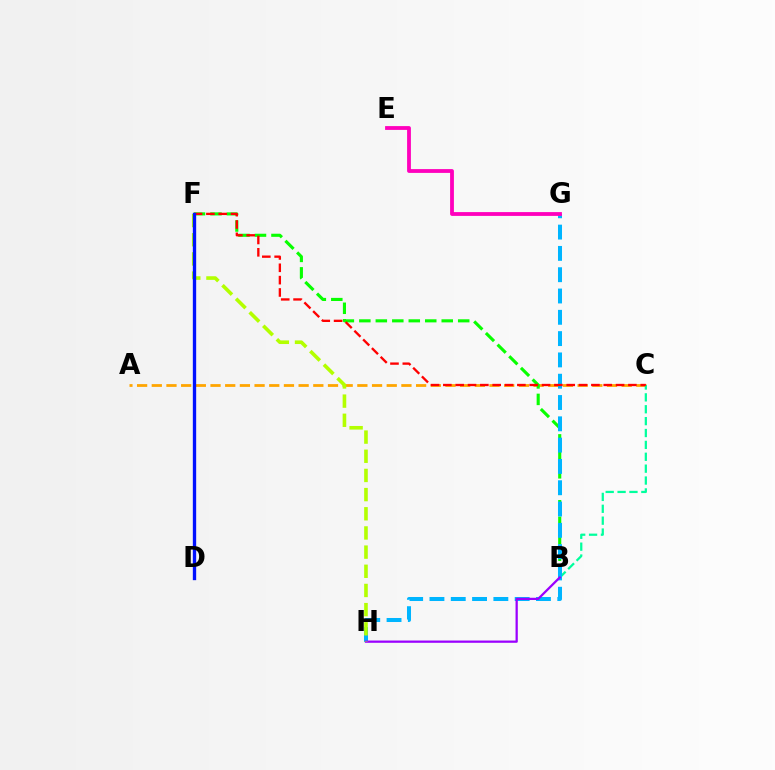{('A', 'C'): [{'color': '#ffa500', 'line_style': 'dashed', 'thickness': 1.99}], ('B', 'F'): [{'color': '#08ff00', 'line_style': 'dashed', 'thickness': 2.24}], ('B', 'C'): [{'color': '#00ff9d', 'line_style': 'dashed', 'thickness': 1.61}], ('G', 'H'): [{'color': '#00b5ff', 'line_style': 'dashed', 'thickness': 2.89}], ('B', 'H'): [{'color': '#9b00ff', 'line_style': 'solid', 'thickness': 1.62}], ('E', 'G'): [{'color': '#ff00bd', 'line_style': 'solid', 'thickness': 2.75}], ('C', 'F'): [{'color': '#ff0000', 'line_style': 'dashed', 'thickness': 1.68}], ('F', 'H'): [{'color': '#b3ff00', 'line_style': 'dashed', 'thickness': 2.6}], ('D', 'F'): [{'color': '#0010ff', 'line_style': 'solid', 'thickness': 2.4}]}